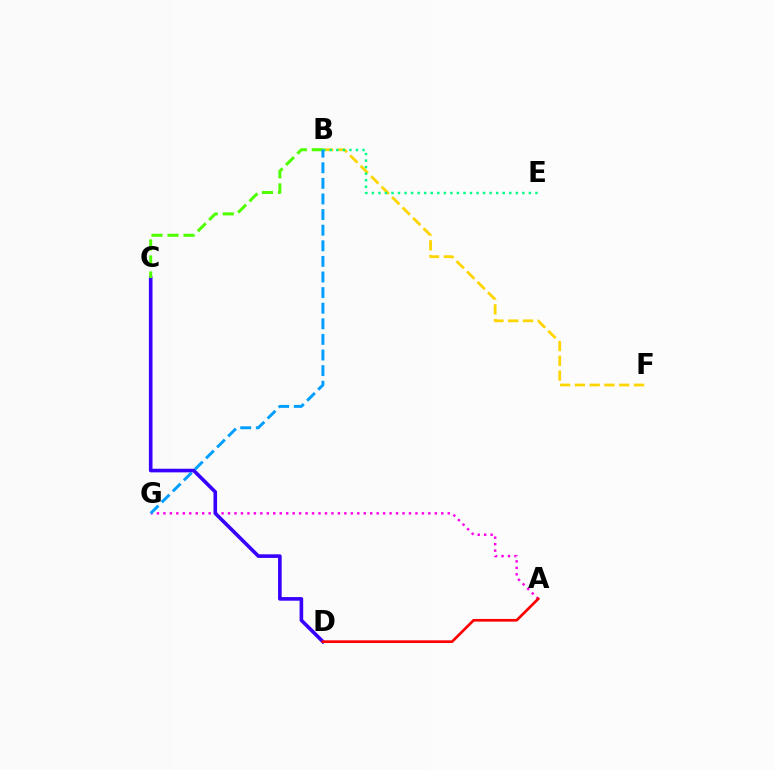{('A', 'G'): [{'color': '#ff00ed', 'line_style': 'dotted', 'thickness': 1.76}], ('B', 'F'): [{'color': '#ffd500', 'line_style': 'dashed', 'thickness': 2.01}], ('C', 'D'): [{'color': '#3700ff', 'line_style': 'solid', 'thickness': 2.6}], ('B', 'C'): [{'color': '#4fff00', 'line_style': 'dashed', 'thickness': 2.18}], ('B', 'E'): [{'color': '#00ff86', 'line_style': 'dotted', 'thickness': 1.78}], ('B', 'G'): [{'color': '#009eff', 'line_style': 'dashed', 'thickness': 2.12}], ('A', 'D'): [{'color': '#ff0000', 'line_style': 'solid', 'thickness': 1.93}]}